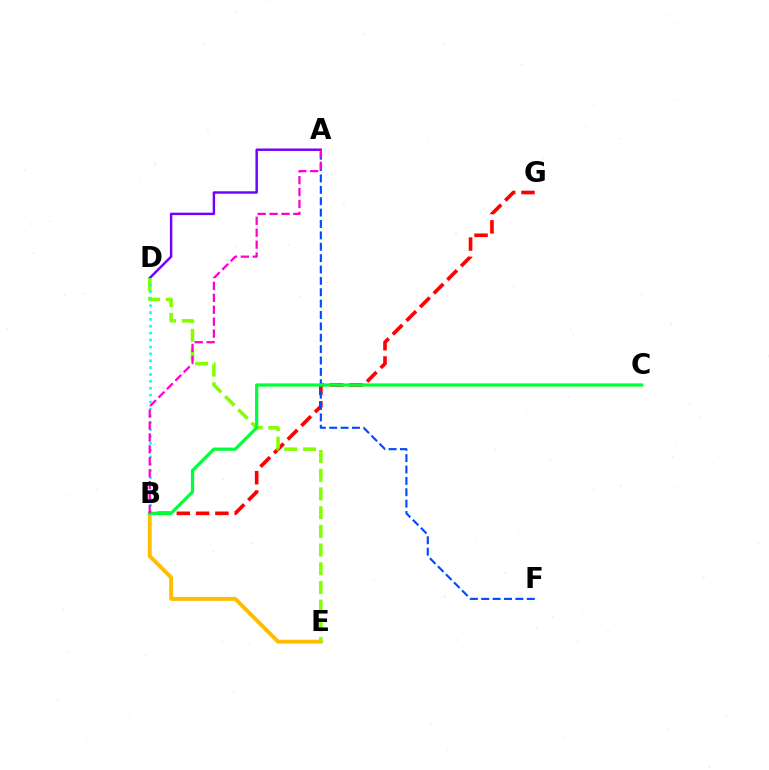{('B', 'G'): [{'color': '#ff0000', 'line_style': 'dashed', 'thickness': 2.62}], ('B', 'E'): [{'color': '#ffbd00', 'line_style': 'solid', 'thickness': 2.8}], ('A', 'D'): [{'color': '#7200ff', 'line_style': 'solid', 'thickness': 1.76}], ('A', 'F'): [{'color': '#004bff', 'line_style': 'dashed', 'thickness': 1.55}], ('D', 'E'): [{'color': '#84ff00', 'line_style': 'dashed', 'thickness': 2.54}], ('B', 'D'): [{'color': '#00fff6', 'line_style': 'dotted', 'thickness': 1.87}], ('B', 'C'): [{'color': '#00ff39', 'line_style': 'solid', 'thickness': 2.33}], ('A', 'B'): [{'color': '#ff00cf', 'line_style': 'dashed', 'thickness': 1.62}]}